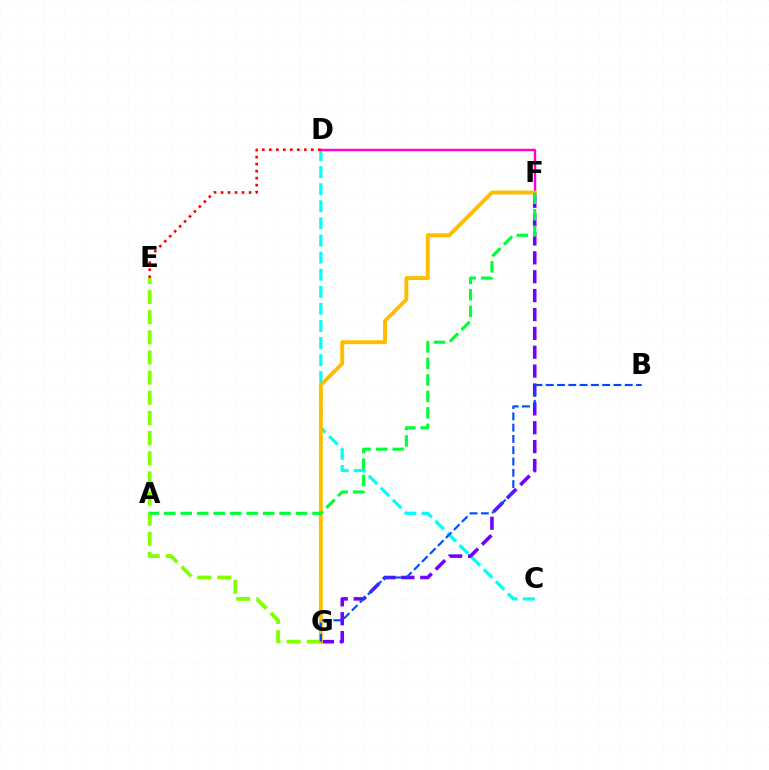{('C', 'D'): [{'color': '#00fff6', 'line_style': 'dashed', 'thickness': 2.32}], ('D', 'F'): [{'color': '#ff00cf', 'line_style': 'solid', 'thickness': 1.76}], ('F', 'G'): [{'color': '#7200ff', 'line_style': 'dashed', 'thickness': 2.56}, {'color': '#ffbd00', 'line_style': 'solid', 'thickness': 2.8}], ('D', 'E'): [{'color': '#ff0000', 'line_style': 'dotted', 'thickness': 1.9}], ('E', 'G'): [{'color': '#84ff00', 'line_style': 'dashed', 'thickness': 2.74}], ('A', 'F'): [{'color': '#00ff39', 'line_style': 'dashed', 'thickness': 2.24}], ('B', 'G'): [{'color': '#004bff', 'line_style': 'dashed', 'thickness': 1.53}]}